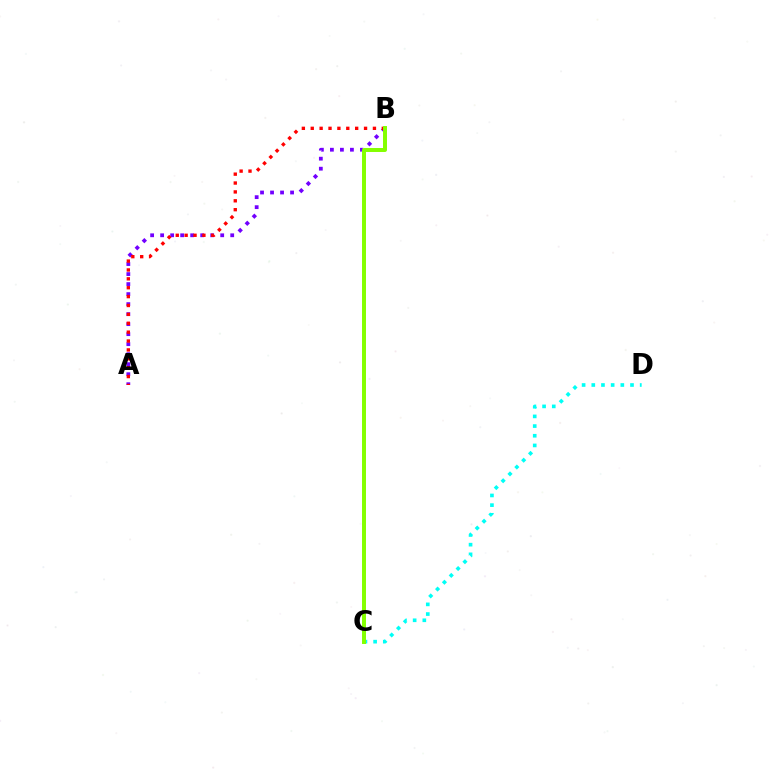{('A', 'B'): [{'color': '#7200ff', 'line_style': 'dotted', 'thickness': 2.72}, {'color': '#ff0000', 'line_style': 'dotted', 'thickness': 2.41}], ('C', 'D'): [{'color': '#00fff6', 'line_style': 'dotted', 'thickness': 2.63}], ('B', 'C'): [{'color': '#84ff00', 'line_style': 'solid', 'thickness': 2.86}]}